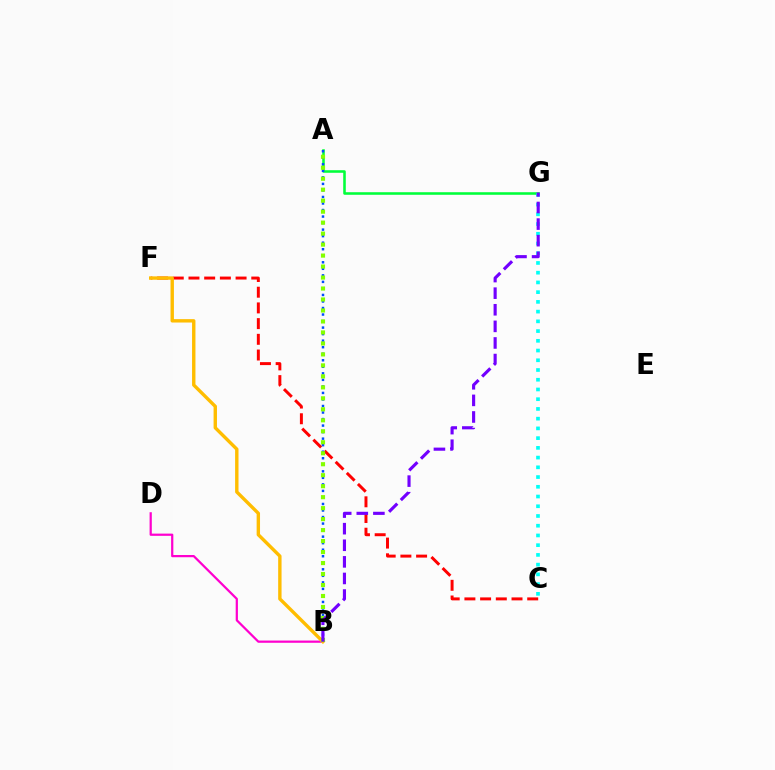{('A', 'G'): [{'color': '#00ff39', 'line_style': 'solid', 'thickness': 1.84}], ('C', 'F'): [{'color': '#ff0000', 'line_style': 'dashed', 'thickness': 2.13}], ('B', 'D'): [{'color': '#ff00cf', 'line_style': 'solid', 'thickness': 1.6}], ('A', 'B'): [{'color': '#004bff', 'line_style': 'dotted', 'thickness': 1.77}, {'color': '#84ff00', 'line_style': 'dotted', 'thickness': 2.98}], ('C', 'G'): [{'color': '#00fff6', 'line_style': 'dotted', 'thickness': 2.64}], ('B', 'F'): [{'color': '#ffbd00', 'line_style': 'solid', 'thickness': 2.44}], ('B', 'G'): [{'color': '#7200ff', 'line_style': 'dashed', 'thickness': 2.25}]}